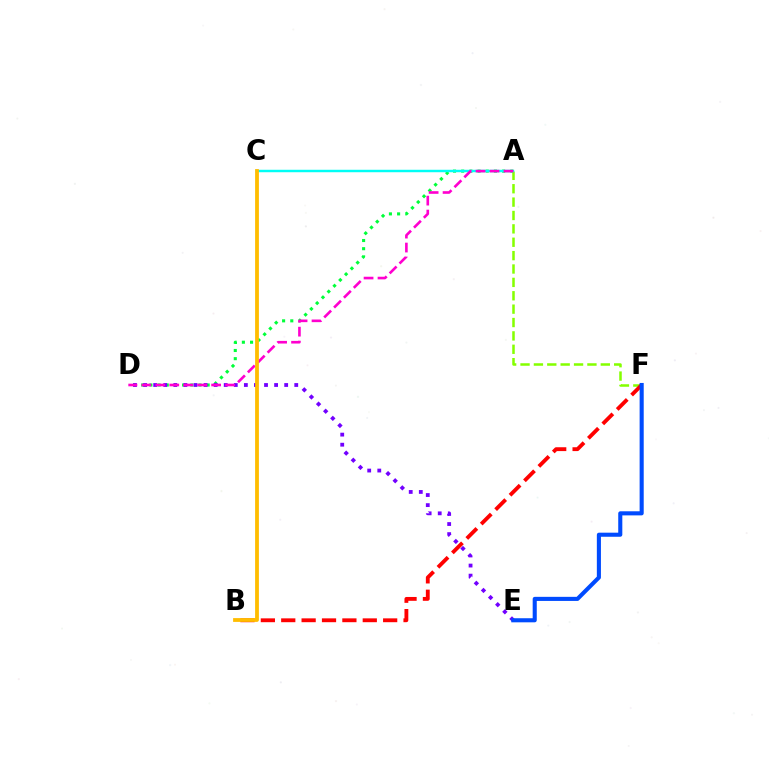{('A', 'D'): [{'color': '#00ff39', 'line_style': 'dotted', 'thickness': 2.22}, {'color': '#ff00cf', 'line_style': 'dashed', 'thickness': 1.9}], ('D', 'E'): [{'color': '#7200ff', 'line_style': 'dotted', 'thickness': 2.74}], ('A', 'F'): [{'color': '#84ff00', 'line_style': 'dashed', 'thickness': 1.82}], ('A', 'C'): [{'color': '#00fff6', 'line_style': 'solid', 'thickness': 1.77}], ('B', 'F'): [{'color': '#ff0000', 'line_style': 'dashed', 'thickness': 2.77}], ('B', 'C'): [{'color': '#ffbd00', 'line_style': 'solid', 'thickness': 2.73}], ('E', 'F'): [{'color': '#004bff', 'line_style': 'solid', 'thickness': 2.94}]}